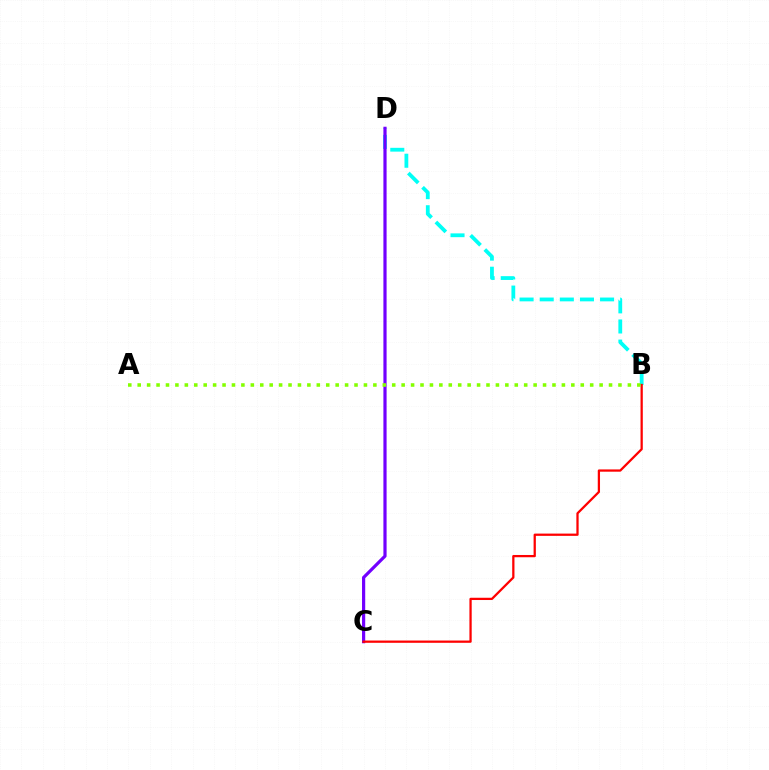{('B', 'D'): [{'color': '#00fff6', 'line_style': 'dashed', 'thickness': 2.73}], ('C', 'D'): [{'color': '#7200ff', 'line_style': 'solid', 'thickness': 2.3}], ('B', 'C'): [{'color': '#ff0000', 'line_style': 'solid', 'thickness': 1.63}], ('A', 'B'): [{'color': '#84ff00', 'line_style': 'dotted', 'thickness': 2.56}]}